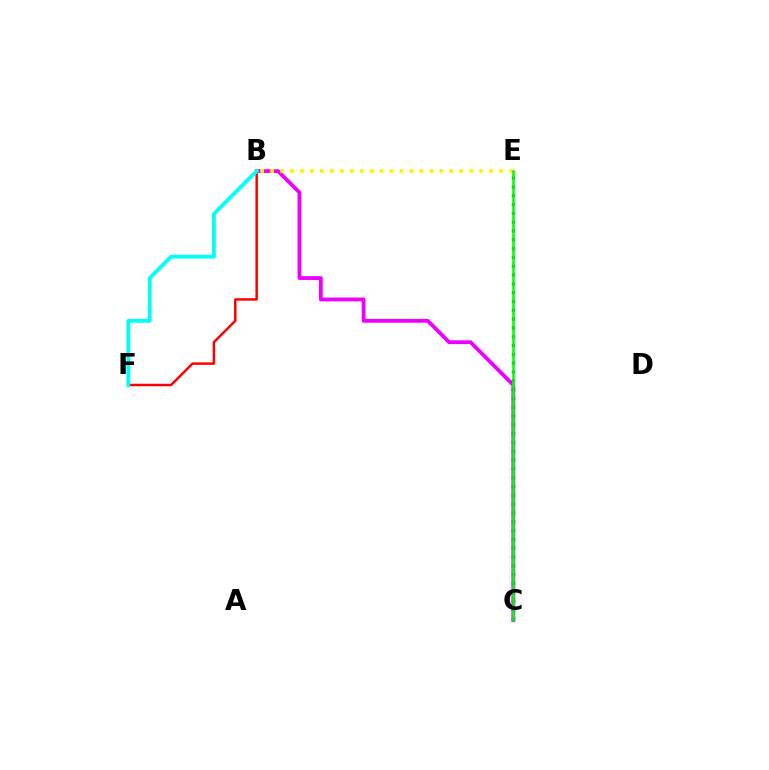{('B', 'C'): [{'color': '#ee00ff', 'line_style': 'solid', 'thickness': 2.74}], ('B', 'E'): [{'color': '#fcf500', 'line_style': 'dotted', 'thickness': 2.71}], ('C', 'E'): [{'color': '#0010ff', 'line_style': 'dotted', 'thickness': 2.4}, {'color': '#08ff00', 'line_style': 'solid', 'thickness': 1.88}], ('B', 'F'): [{'color': '#ff0000', 'line_style': 'solid', 'thickness': 1.79}, {'color': '#00fff6', 'line_style': 'solid', 'thickness': 2.74}]}